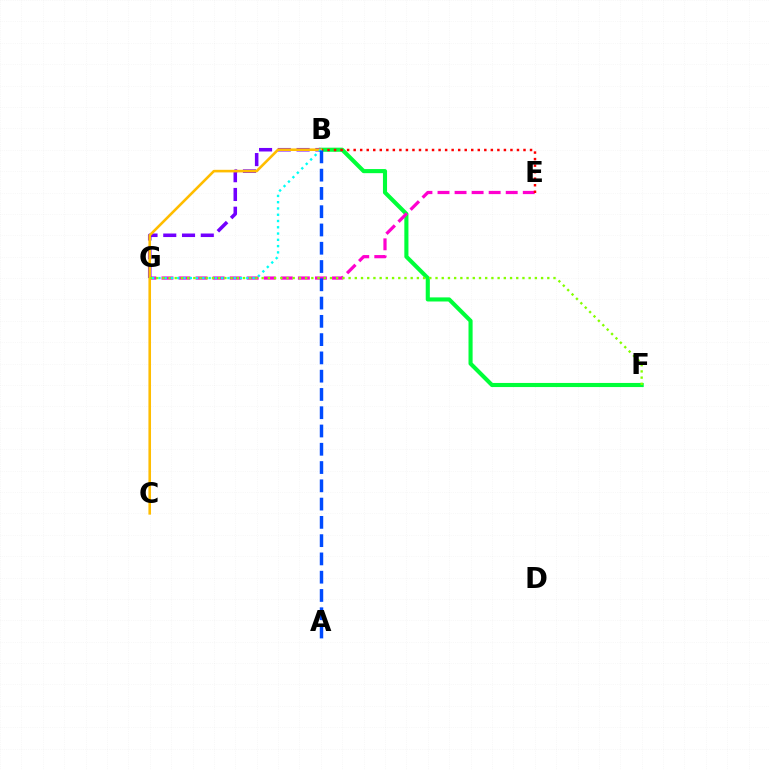{('B', 'F'): [{'color': '#00ff39', 'line_style': 'solid', 'thickness': 2.95}], ('E', 'G'): [{'color': '#ff00cf', 'line_style': 'dashed', 'thickness': 2.32}], ('B', 'E'): [{'color': '#ff0000', 'line_style': 'dotted', 'thickness': 1.77}], ('B', 'G'): [{'color': '#7200ff', 'line_style': 'dashed', 'thickness': 2.55}, {'color': '#00fff6', 'line_style': 'dotted', 'thickness': 1.7}], ('B', 'C'): [{'color': '#ffbd00', 'line_style': 'solid', 'thickness': 1.86}], ('A', 'B'): [{'color': '#004bff', 'line_style': 'dashed', 'thickness': 2.48}], ('F', 'G'): [{'color': '#84ff00', 'line_style': 'dotted', 'thickness': 1.69}]}